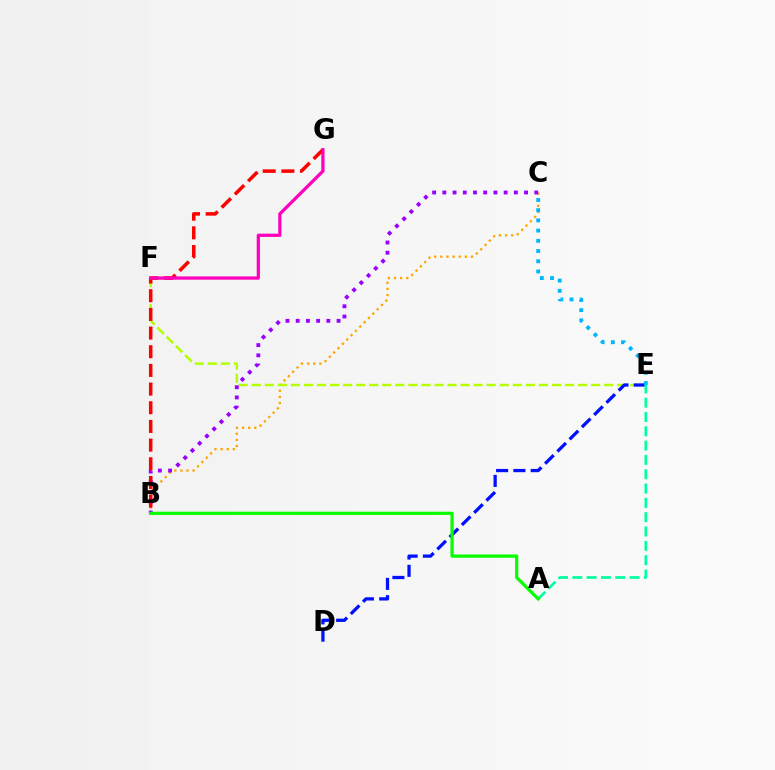{('B', 'C'): [{'color': '#ffa500', 'line_style': 'dotted', 'thickness': 1.66}, {'color': '#9b00ff', 'line_style': 'dotted', 'thickness': 2.78}], ('E', 'F'): [{'color': '#b3ff00', 'line_style': 'dashed', 'thickness': 1.77}], ('D', 'E'): [{'color': '#0010ff', 'line_style': 'dashed', 'thickness': 2.35}], ('B', 'G'): [{'color': '#ff0000', 'line_style': 'dashed', 'thickness': 2.54}], ('C', 'E'): [{'color': '#00b5ff', 'line_style': 'dotted', 'thickness': 2.78}], ('A', 'E'): [{'color': '#00ff9d', 'line_style': 'dashed', 'thickness': 1.94}], ('F', 'G'): [{'color': '#ff00bd', 'line_style': 'solid', 'thickness': 2.34}], ('A', 'B'): [{'color': '#08ff00', 'line_style': 'solid', 'thickness': 2.34}]}